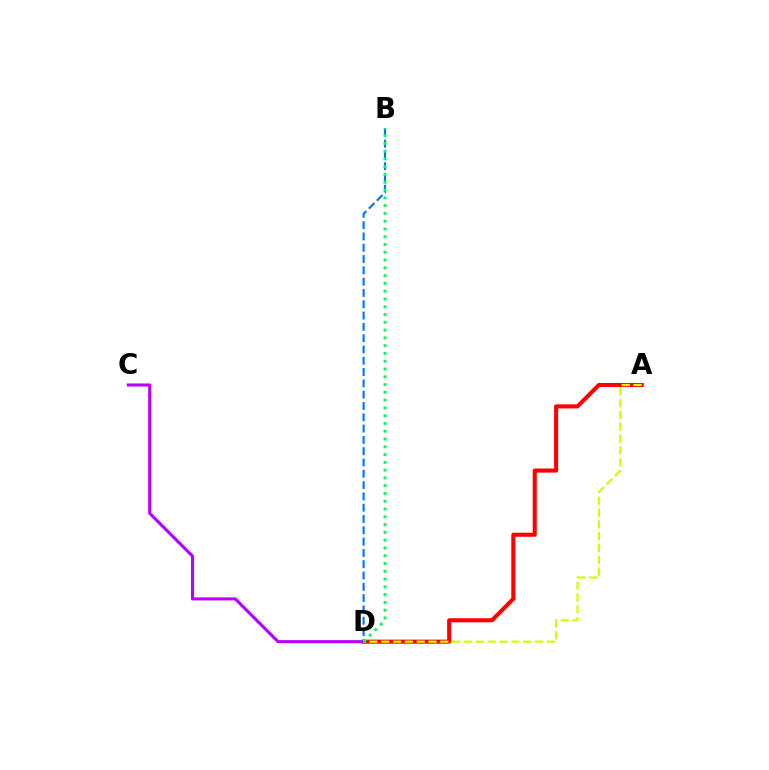{('A', 'D'): [{'color': '#ff0000', 'line_style': 'solid', 'thickness': 2.93}, {'color': '#d1ff00', 'line_style': 'dashed', 'thickness': 1.61}], ('B', 'D'): [{'color': '#0074ff', 'line_style': 'dashed', 'thickness': 1.54}, {'color': '#00ff5c', 'line_style': 'dotted', 'thickness': 2.11}], ('C', 'D'): [{'color': '#b900ff', 'line_style': 'solid', 'thickness': 2.22}]}